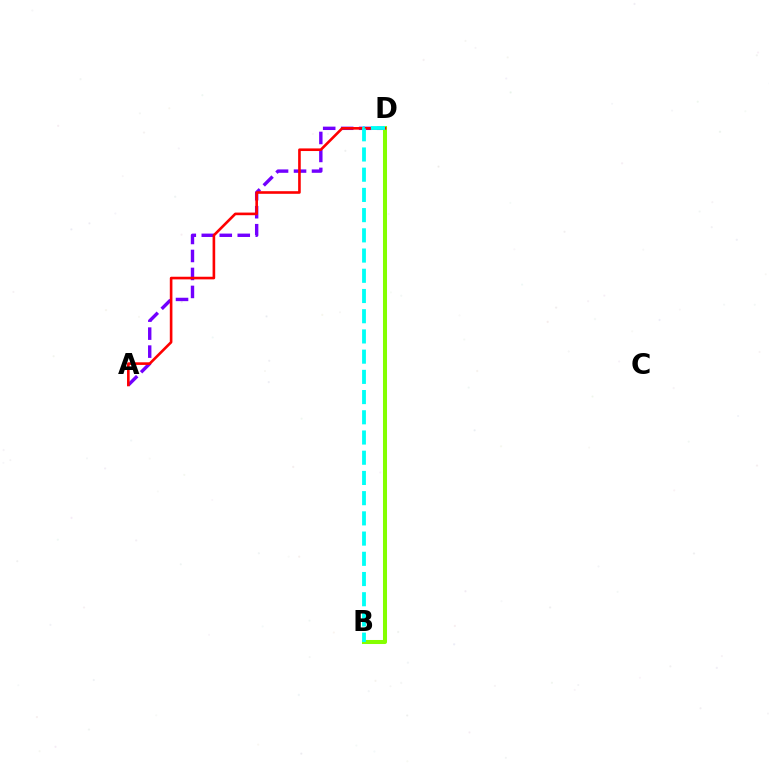{('A', 'D'): [{'color': '#7200ff', 'line_style': 'dashed', 'thickness': 2.44}, {'color': '#ff0000', 'line_style': 'solid', 'thickness': 1.89}], ('B', 'D'): [{'color': '#84ff00', 'line_style': 'solid', 'thickness': 2.91}, {'color': '#00fff6', 'line_style': 'dashed', 'thickness': 2.75}]}